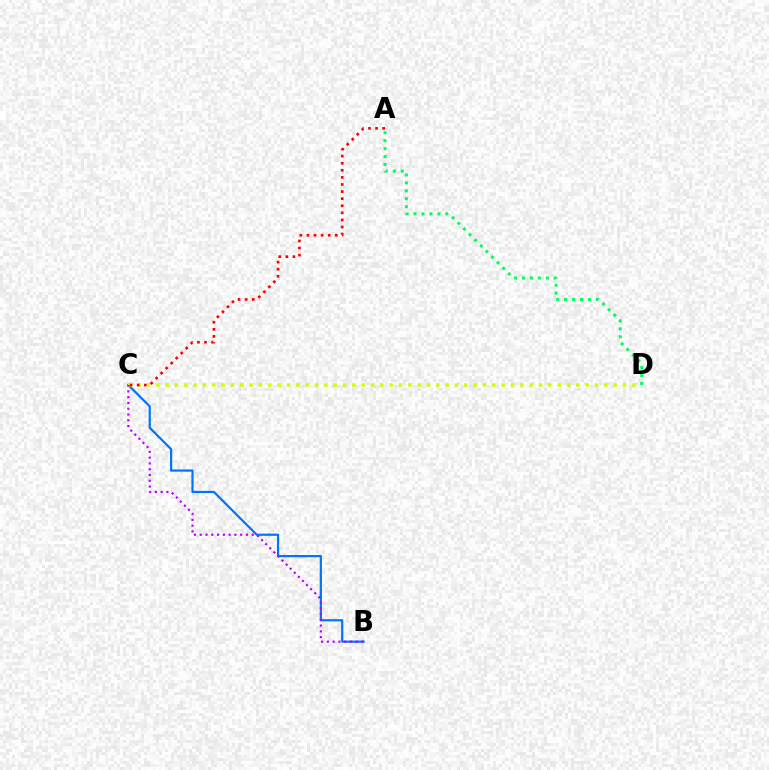{('B', 'C'): [{'color': '#0074ff', 'line_style': 'solid', 'thickness': 1.59}, {'color': '#b900ff', 'line_style': 'dotted', 'thickness': 1.57}], ('C', 'D'): [{'color': '#d1ff00', 'line_style': 'dotted', 'thickness': 2.54}], ('A', 'D'): [{'color': '#00ff5c', 'line_style': 'dotted', 'thickness': 2.16}], ('A', 'C'): [{'color': '#ff0000', 'line_style': 'dotted', 'thickness': 1.93}]}